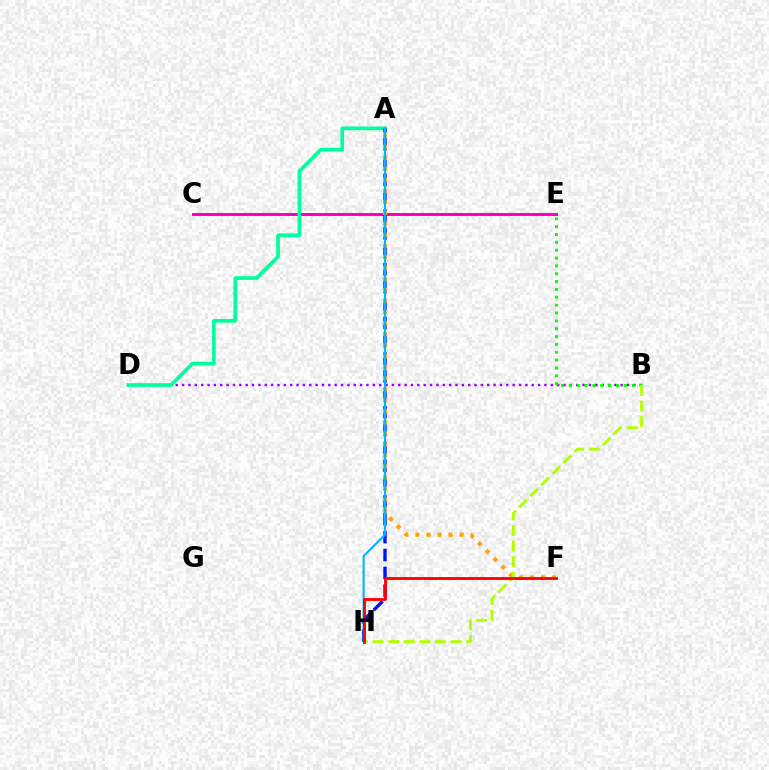{('C', 'E'): [{'color': '#ff00bd', 'line_style': 'solid', 'thickness': 2.16}], ('B', 'D'): [{'color': '#9b00ff', 'line_style': 'dotted', 'thickness': 1.73}], ('A', 'D'): [{'color': '#00ff9d', 'line_style': 'solid', 'thickness': 2.64}], ('A', 'H'): [{'color': '#0010ff', 'line_style': 'dashed', 'thickness': 2.43}, {'color': '#00b5ff', 'line_style': 'solid', 'thickness': 1.51}], ('B', 'E'): [{'color': '#08ff00', 'line_style': 'dotted', 'thickness': 2.13}], ('A', 'F'): [{'color': '#ffa500', 'line_style': 'dotted', 'thickness': 2.99}], ('B', 'H'): [{'color': '#b3ff00', 'line_style': 'dashed', 'thickness': 2.12}], ('F', 'H'): [{'color': '#ff0000', 'line_style': 'solid', 'thickness': 2.04}]}